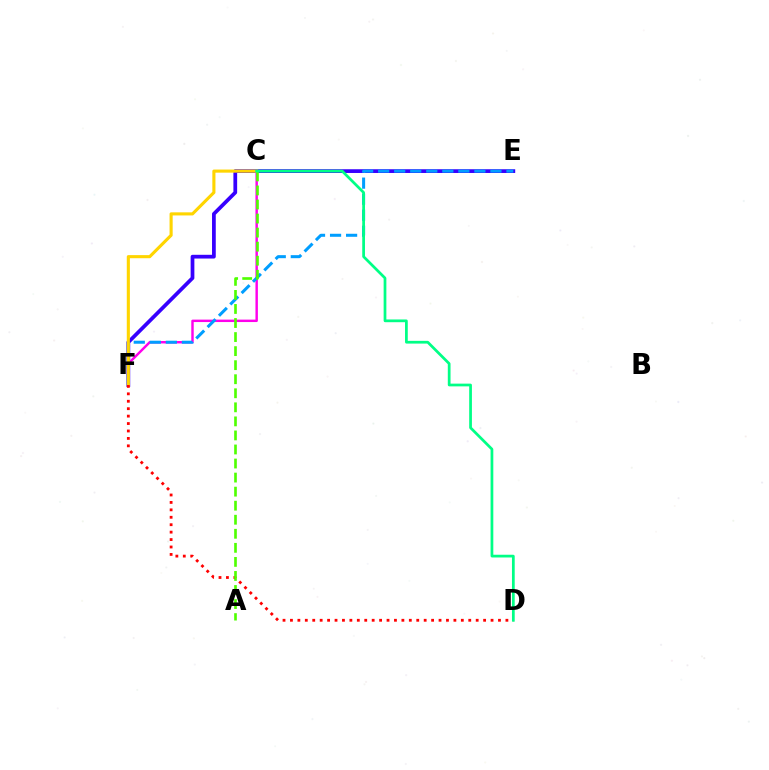{('E', 'F'): [{'color': '#3700ff', 'line_style': 'solid', 'thickness': 2.69}, {'color': '#009eff', 'line_style': 'dashed', 'thickness': 2.18}], ('C', 'F'): [{'color': '#ff00ed', 'line_style': 'solid', 'thickness': 1.75}, {'color': '#ffd500', 'line_style': 'solid', 'thickness': 2.24}], ('D', 'F'): [{'color': '#ff0000', 'line_style': 'dotted', 'thickness': 2.02}], ('A', 'C'): [{'color': '#4fff00', 'line_style': 'dashed', 'thickness': 1.91}], ('C', 'D'): [{'color': '#00ff86', 'line_style': 'solid', 'thickness': 1.97}]}